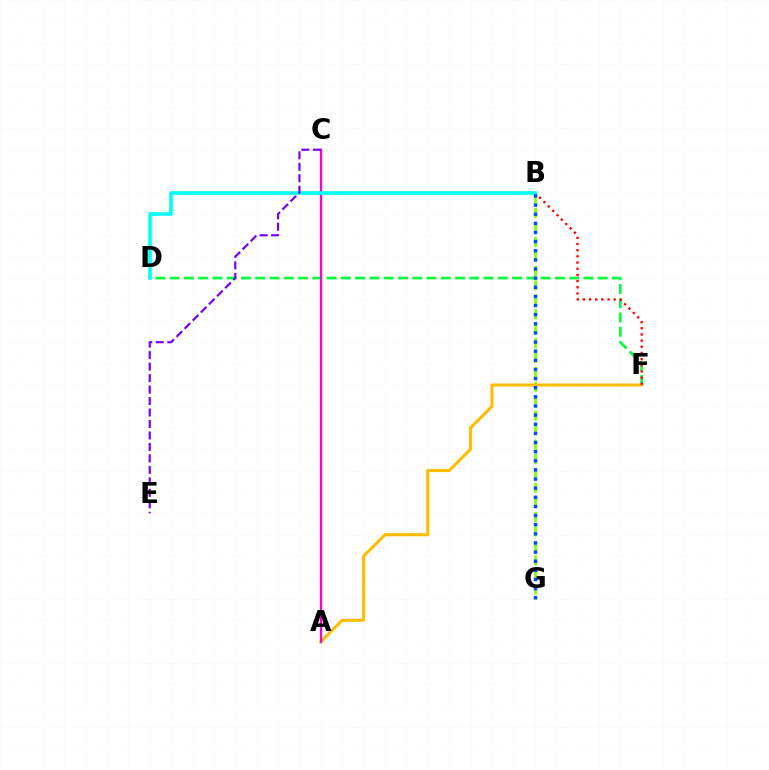{('B', 'G'): [{'color': '#84ff00', 'line_style': 'dashed', 'thickness': 1.97}, {'color': '#004bff', 'line_style': 'dotted', 'thickness': 2.48}], ('D', 'F'): [{'color': '#00ff39', 'line_style': 'dashed', 'thickness': 1.94}], ('A', 'F'): [{'color': '#ffbd00', 'line_style': 'solid', 'thickness': 2.21}], ('B', 'F'): [{'color': '#ff0000', 'line_style': 'dotted', 'thickness': 1.68}], ('A', 'C'): [{'color': '#ff00cf', 'line_style': 'solid', 'thickness': 1.66}], ('B', 'D'): [{'color': '#00fff6', 'line_style': 'solid', 'thickness': 2.61}], ('C', 'E'): [{'color': '#7200ff', 'line_style': 'dashed', 'thickness': 1.56}]}